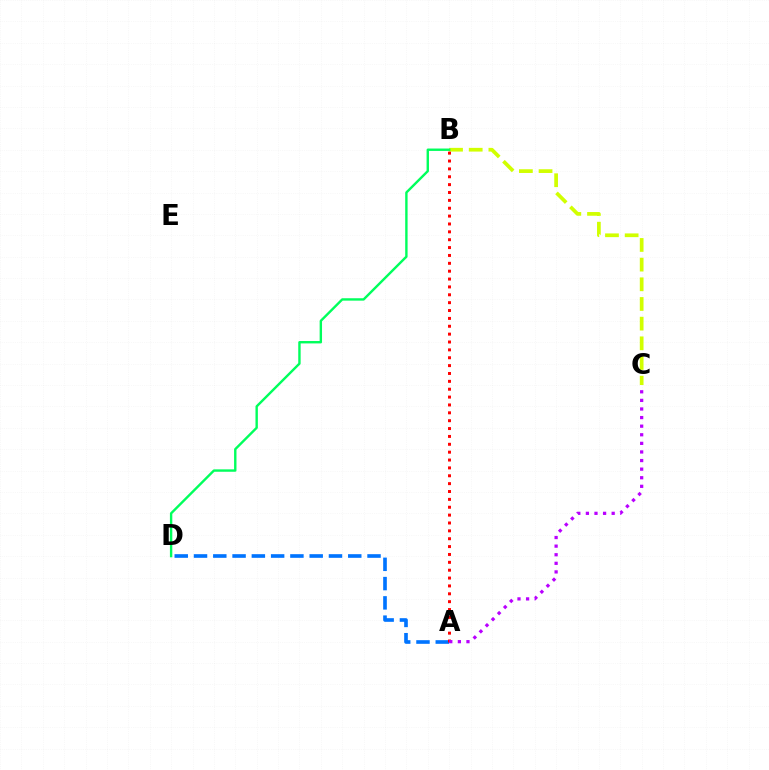{('B', 'C'): [{'color': '#d1ff00', 'line_style': 'dashed', 'thickness': 2.67}], ('A', 'D'): [{'color': '#0074ff', 'line_style': 'dashed', 'thickness': 2.62}], ('A', 'B'): [{'color': '#ff0000', 'line_style': 'dotted', 'thickness': 2.14}], ('B', 'D'): [{'color': '#00ff5c', 'line_style': 'solid', 'thickness': 1.73}], ('A', 'C'): [{'color': '#b900ff', 'line_style': 'dotted', 'thickness': 2.33}]}